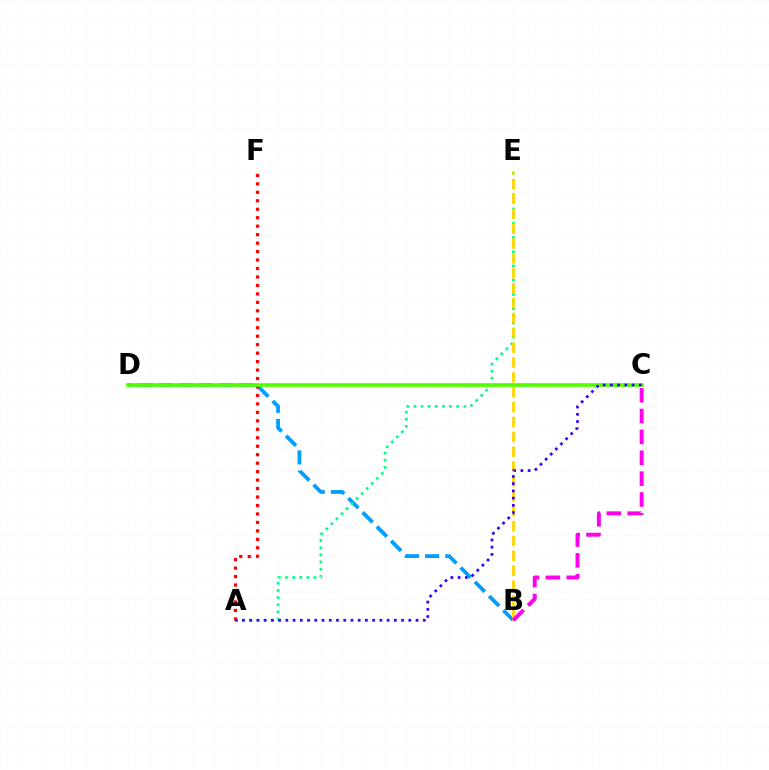{('B', 'D'): [{'color': '#009eff', 'line_style': 'dashed', 'thickness': 2.74}], ('A', 'E'): [{'color': '#00ff86', 'line_style': 'dotted', 'thickness': 1.94}], ('A', 'F'): [{'color': '#ff0000', 'line_style': 'dotted', 'thickness': 2.3}], ('B', 'E'): [{'color': '#ffd500', 'line_style': 'dashed', 'thickness': 2.02}], ('C', 'D'): [{'color': '#4fff00', 'line_style': 'solid', 'thickness': 2.64}], ('A', 'C'): [{'color': '#3700ff', 'line_style': 'dotted', 'thickness': 1.97}], ('B', 'C'): [{'color': '#ff00ed', 'line_style': 'dashed', 'thickness': 2.83}]}